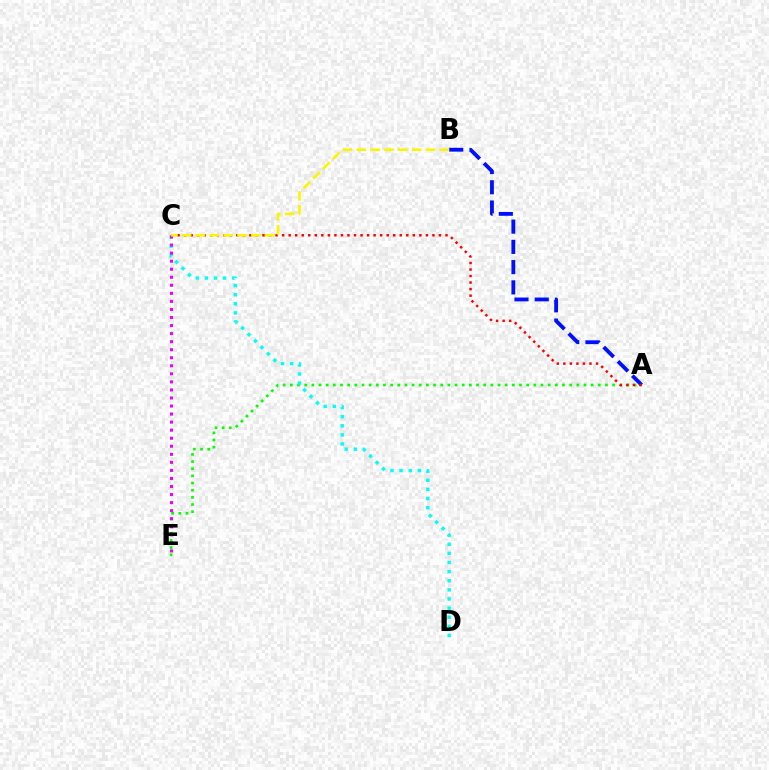{('A', 'E'): [{'color': '#08ff00', 'line_style': 'dotted', 'thickness': 1.95}], ('A', 'B'): [{'color': '#0010ff', 'line_style': 'dashed', 'thickness': 2.75}], ('C', 'D'): [{'color': '#00fff6', 'line_style': 'dotted', 'thickness': 2.48}], ('A', 'C'): [{'color': '#ff0000', 'line_style': 'dotted', 'thickness': 1.78}], ('C', 'E'): [{'color': '#ee00ff', 'line_style': 'dotted', 'thickness': 2.19}], ('B', 'C'): [{'color': '#fcf500', 'line_style': 'dashed', 'thickness': 1.88}]}